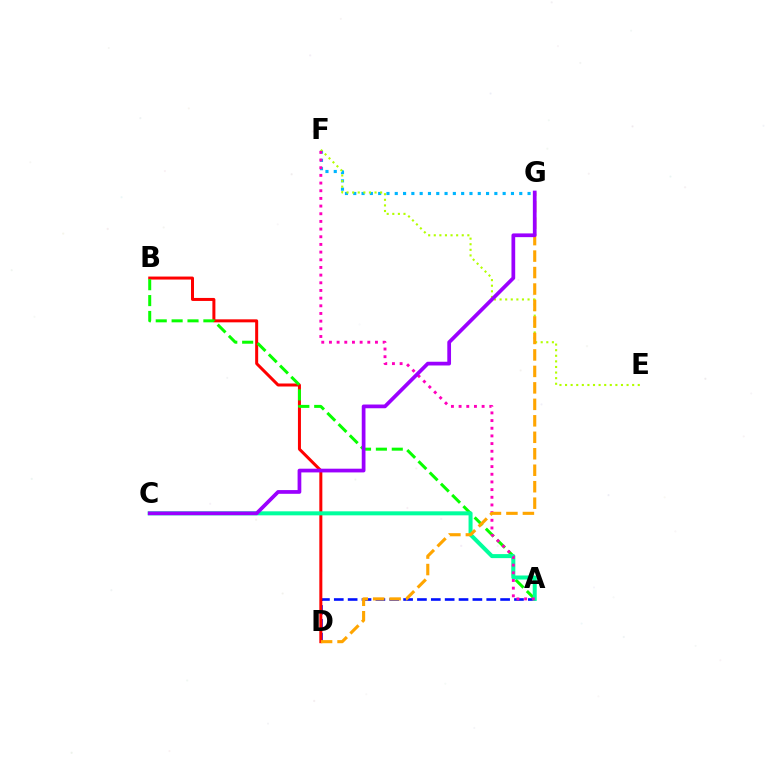{('A', 'D'): [{'color': '#0010ff', 'line_style': 'dashed', 'thickness': 1.88}], ('F', 'G'): [{'color': '#00b5ff', 'line_style': 'dotted', 'thickness': 2.26}], ('B', 'D'): [{'color': '#ff0000', 'line_style': 'solid', 'thickness': 2.16}], ('E', 'F'): [{'color': '#b3ff00', 'line_style': 'dotted', 'thickness': 1.52}], ('A', 'B'): [{'color': '#08ff00', 'line_style': 'dashed', 'thickness': 2.16}], ('A', 'C'): [{'color': '#00ff9d', 'line_style': 'solid', 'thickness': 2.89}], ('A', 'F'): [{'color': '#ff00bd', 'line_style': 'dotted', 'thickness': 2.08}], ('D', 'G'): [{'color': '#ffa500', 'line_style': 'dashed', 'thickness': 2.24}], ('C', 'G'): [{'color': '#9b00ff', 'line_style': 'solid', 'thickness': 2.68}]}